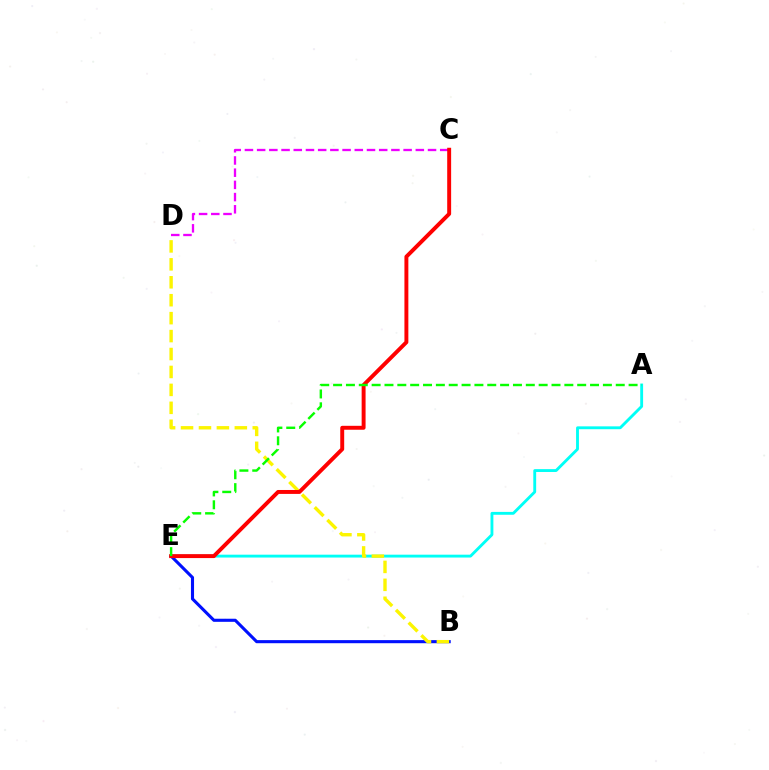{('A', 'E'): [{'color': '#00fff6', 'line_style': 'solid', 'thickness': 2.06}, {'color': '#08ff00', 'line_style': 'dashed', 'thickness': 1.75}], ('B', 'E'): [{'color': '#0010ff', 'line_style': 'solid', 'thickness': 2.23}], ('B', 'D'): [{'color': '#fcf500', 'line_style': 'dashed', 'thickness': 2.44}], ('C', 'D'): [{'color': '#ee00ff', 'line_style': 'dashed', 'thickness': 1.66}], ('C', 'E'): [{'color': '#ff0000', 'line_style': 'solid', 'thickness': 2.83}]}